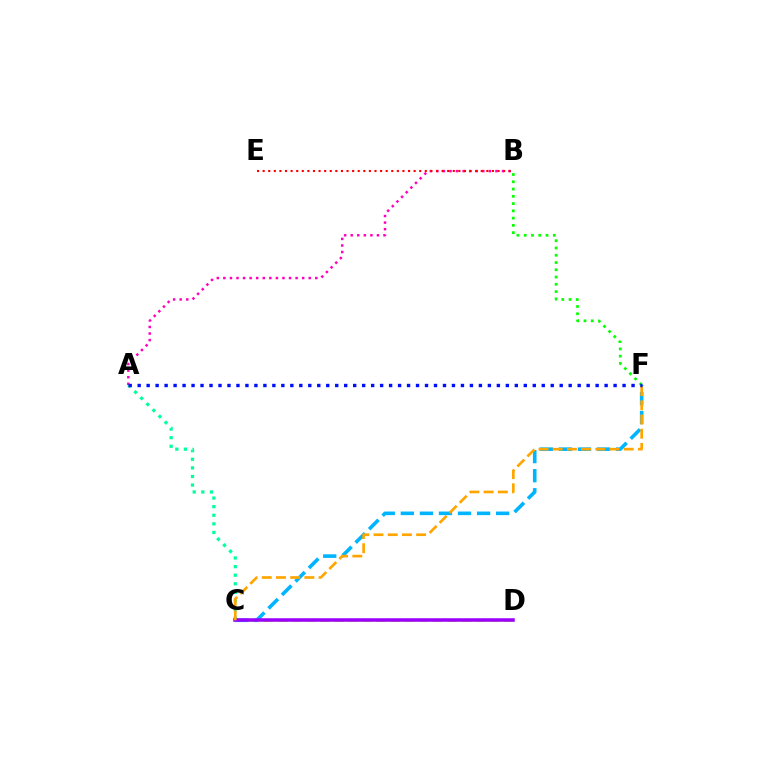{('A', 'B'): [{'color': '#ff00bd', 'line_style': 'dotted', 'thickness': 1.78}], ('A', 'C'): [{'color': '#00ff9d', 'line_style': 'dotted', 'thickness': 2.34}], ('C', 'D'): [{'color': '#b3ff00', 'line_style': 'dashed', 'thickness': 1.92}, {'color': '#9b00ff', 'line_style': 'solid', 'thickness': 2.54}], ('C', 'F'): [{'color': '#00b5ff', 'line_style': 'dashed', 'thickness': 2.59}, {'color': '#ffa500', 'line_style': 'dashed', 'thickness': 1.93}], ('B', 'E'): [{'color': '#ff0000', 'line_style': 'dotted', 'thickness': 1.52}], ('B', 'F'): [{'color': '#08ff00', 'line_style': 'dotted', 'thickness': 1.97}], ('A', 'F'): [{'color': '#0010ff', 'line_style': 'dotted', 'thickness': 2.44}]}